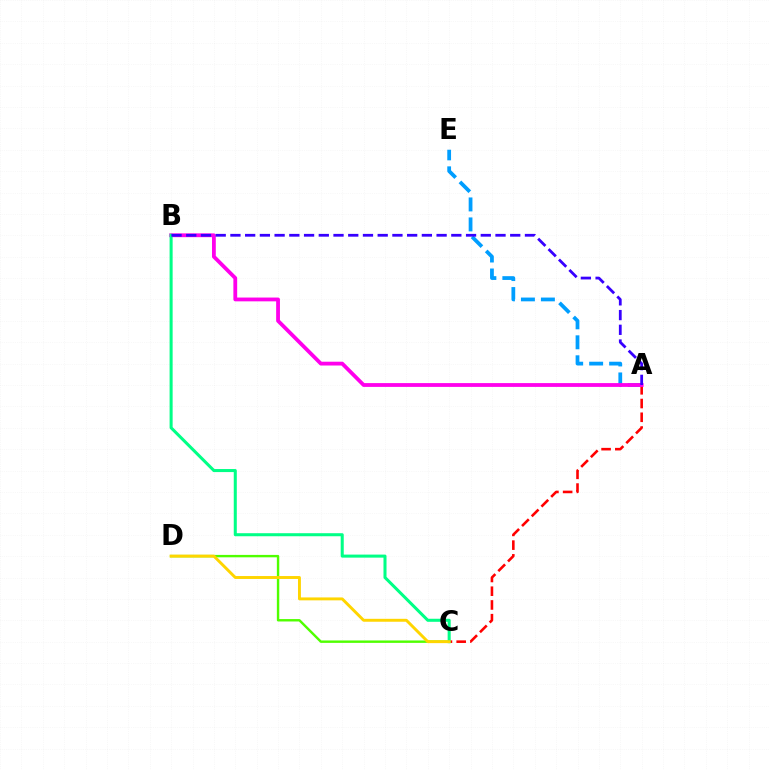{('C', 'D'): [{'color': '#4fff00', 'line_style': 'solid', 'thickness': 1.73}, {'color': '#ffd500', 'line_style': 'solid', 'thickness': 2.1}], ('A', 'C'): [{'color': '#ff0000', 'line_style': 'dashed', 'thickness': 1.87}], ('A', 'E'): [{'color': '#009eff', 'line_style': 'dashed', 'thickness': 2.71}], ('A', 'B'): [{'color': '#ff00ed', 'line_style': 'solid', 'thickness': 2.73}, {'color': '#3700ff', 'line_style': 'dashed', 'thickness': 2.0}], ('B', 'C'): [{'color': '#00ff86', 'line_style': 'solid', 'thickness': 2.19}]}